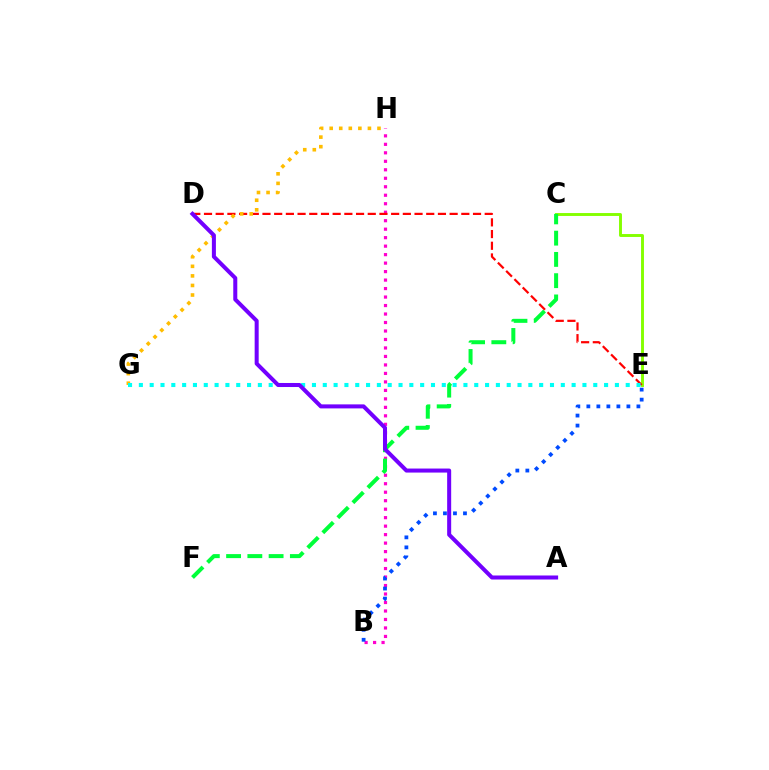{('B', 'H'): [{'color': '#ff00cf', 'line_style': 'dotted', 'thickness': 2.31}], ('C', 'E'): [{'color': '#84ff00', 'line_style': 'solid', 'thickness': 2.1}], ('B', 'E'): [{'color': '#004bff', 'line_style': 'dotted', 'thickness': 2.72}], ('C', 'F'): [{'color': '#00ff39', 'line_style': 'dashed', 'thickness': 2.89}], ('D', 'E'): [{'color': '#ff0000', 'line_style': 'dashed', 'thickness': 1.59}], ('G', 'H'): [{'color': '#ffbd00', 'line_style': 'dotted', 'thickness': 2.6}], ('E', 'G'): [{'color': '#00fff6', 'line_style': 'dotted', 'thickness': 2.94}], ('A', 'D'): [{'color': '#7200ff', 'line_style': 'solid', 'thickness': 2.9}]}